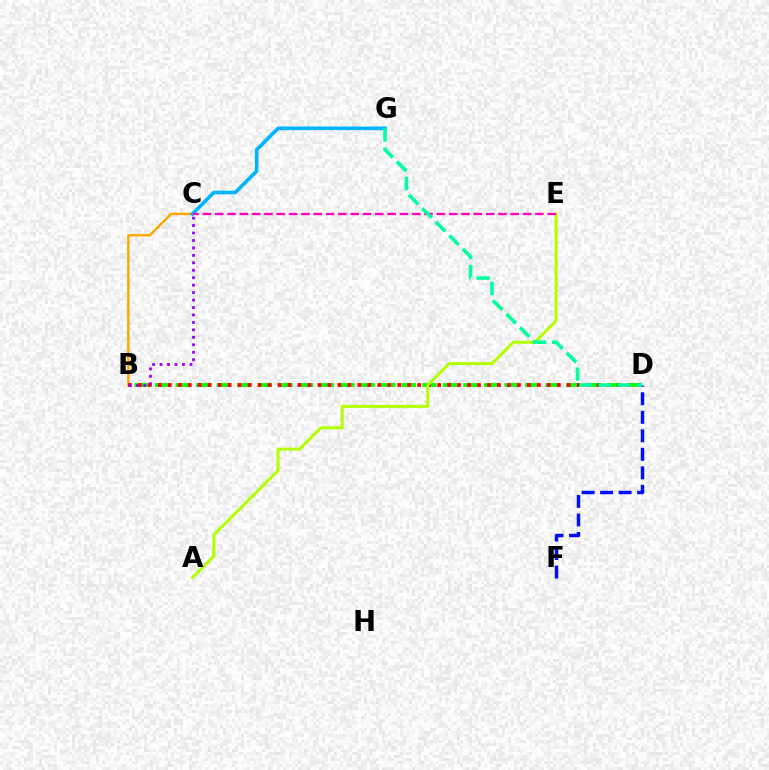{('B', 'C'): [{'color': '#ffa500', 'line_style': 'solid', 'thickness': 1.76}, {'color': '#9b00ff', 'line_style': 'dotted', 'thickness': 2.02}], ('B', 'D'): [{'color': '#08ff00', 'line_style': 'dashed', 'thickness': 2.79}, {'color': '#ff0000', 'line_style': 'dotted', 'thickness': 2.71}], ('D', 'F'): [{'color': '#0010ff', 'line_style': 'dashed', 'thickness': 2.52}], ('C', 'G'): [{'color': '#00b5ff', 'line_style': 'solid', 'thickness': 2.6}], ('A', 'E'): [{'color': '#b3ff00', 'line_style': 'solid', 'thickness': 2.17}], ('C', 'E'): [{'color': '#ff00bd', 'line_style': 'dashed', 'thickness': 1.67}], ('D', 'G'): [{'color': '#00ff9d', 'line_style': 'dashed', 'thickness': 2.6}]}